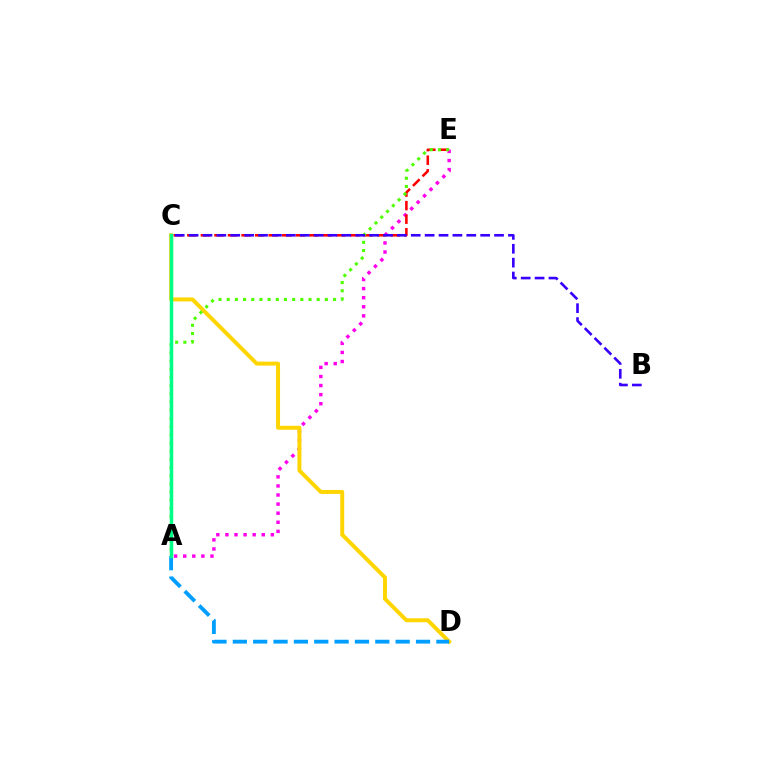{('A', 'E'): [{'color': '#ff00ed', 'line_style': 'dotted', 'thickness': 2.47}, {'color': '#4fff00', 'line_style': 'dotted', 'thickness': 2.22}], ('C', 'D'): [{'color': '#ffd500', 'line_style': 'solid', 'thickness': 2.84}], ('C', 'E'): [{'color': '#ff0000', 'line_style': 'dashed', 'thickness': 1.84}], ('A', 'D'): [{'color': '#009eff', 'line_style': 'dashed', 'thickness': 2.77}], ('B', 'C'): [{'color': '#3700ff', 'line_style': 'dashed', 'thickness': 1.89}], ('A', 'C'): [{'color': '#00ff86', 'line_style': 'solid', 'thickness': 2.52}]}